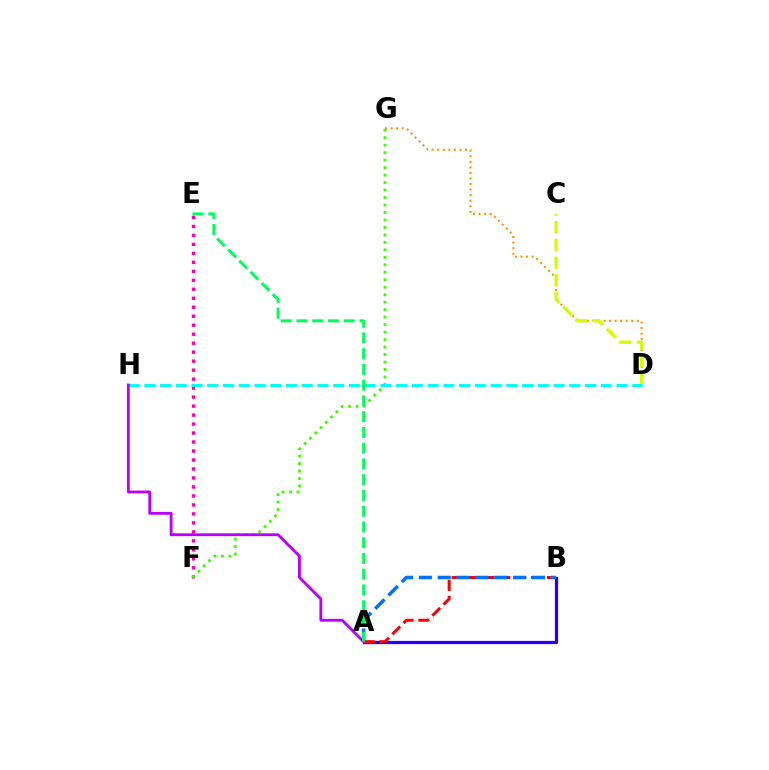{('A', 'B'): [{'color': '#2500ff', 'line_style': 'solid', 'thickness': 2.33}, {'color': '#ff0000', 'line_style': 'dashed', 'thickness': 2.16}, {'color': '#0074ff', 'line_style': 'dashed', 'thickness': 2.56}], ('E', 'F'): [{'color': '#ff00ac', 'line_style': 'dotted', 'thickness': 2.44}], ('D', 'G'): [{'color': '#ff9400', 'line_style': 'dotted', 'thickness': 1.51}], ('C', 'D'): [{'color': '#d1ff00', 'line_style': 'dashed', 'thickness': 2.4}], ('F', 'G'): [{'color': '#3dff00', 'line_style': 'dotted', 'thickness': 2.03}], ('D', 'H'): [{'color': '#00fff6', 'line_style': 'dashed', 'thickness': 2.14}], ('A', 'H'): [{'color': '#b900ff', 'line_style': 'solid', 'thickness': 2.04}], ('A', 'E'): [{'color': '#00ff5c', 'line_style': 'dashed', 'thickness': 2.14}]}